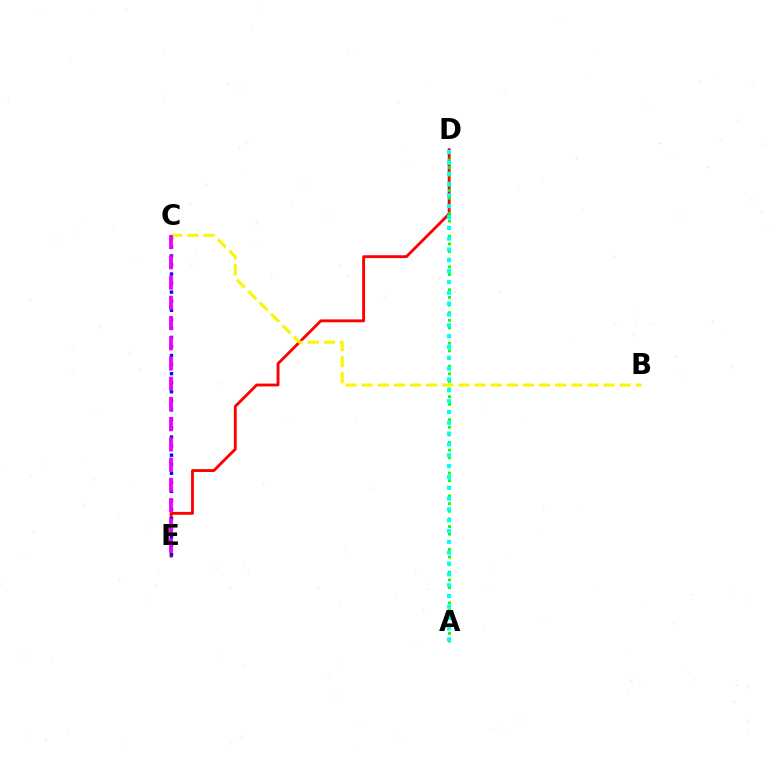{('D', 'E'): [{'color': '#ff0000', 'line_style': 'solid', 'thickness': 2.06}], ('C', 'E'): [{'color': '#0010ff', 'line_style': 'dotted', 'thickness': 2.46}, {'color': '#ee00ff', 'line_style': 'dashed', 'thickness': 2.75}], ('A', 'D'): [{'color': '#08ff00', 'line_style': 'dotted', 'thickness': 2.07}, {'color': '#00fff6', 'line_style': 'dotted', 'thickness': 2.94}], ('B', 'C'): [{'color': '#fcf500', 'line_style': 'dashed', 'thickness': 2.19}]}